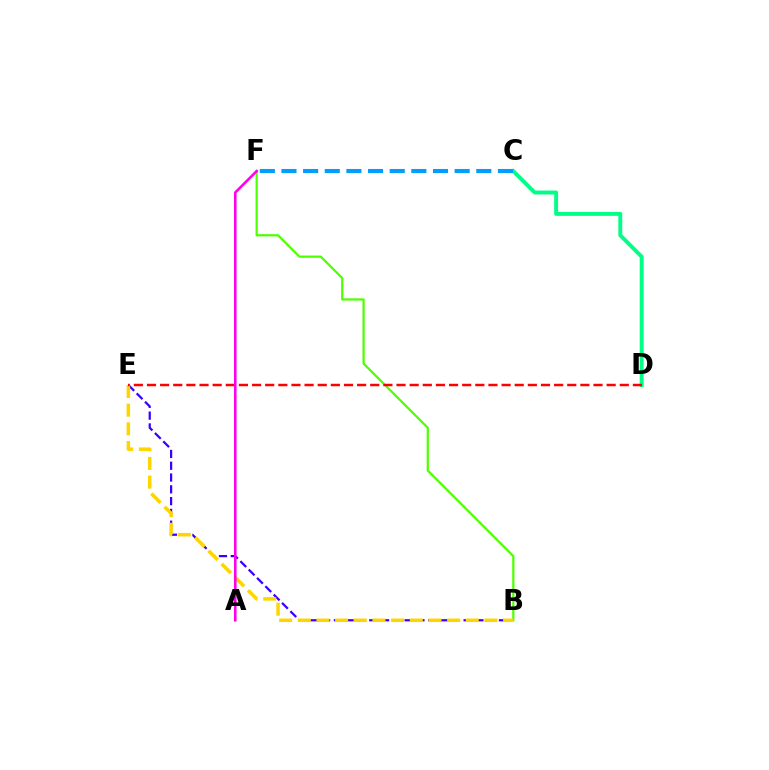{('B', 'E'): [{'color': '#3700ff', 'line_style': 'dashed', 'thickness': 1.6}, {'color': '#ffd500', 'line_style': 'dashed', 'thickness': 2.54}], ('B', 'F'): [{'color': '#4fff00', 'line_style': 'solid', 'thickness': 1.6}], ('C', 'D'): [{'color': '#00ff86', 'line_style': 'solid', 'thickness': 2.82}], ('D', 'E'): [{'color': '#ff0000', 'line_style': 'dashed', 'thickness': 1.78}], ('A', 'F'): [{'color': '#ff00ed', 'line_style': 'solid', 'thickness': 1.85}], ('C', 'F'): [{'color': '#009eff', 'line_style': 'dashed', 'thickness': 2.94}]}